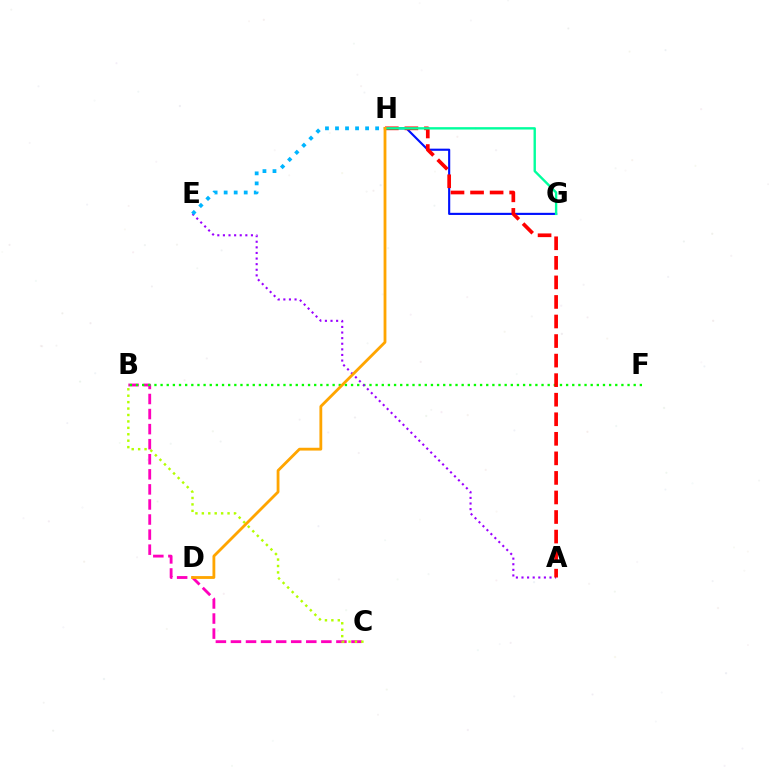{('B', 'C'): [{'color': '#ff00bd', 'line_style': 'dashed', 'thickness': 2.05}, {'color': '#b3ff00', 'line_style': 'dotted', 'thickness': 1.75}], ('B', 'F'): [{'color': '#08ff00', 'line_style': 'dotted', 'thickness': 1.67}], ('A', 'E'): [{'color': '#9b00ff', 'line_style': 'dotted', 'thickness': 1.52}], ('E', 'H'): [{'color': '#00b5ff', 'line_style': 'dotted', 'thickness': 2.73}], ('G', 'H'): [{'color': '#0010ff', 'line_style': 'solid', 'thickness': 1.54}, {'color': '#00ff9d', 'line_style': 'solid', 'thickness': 1.71}], ('A', 'H'): [{'color': '#ff0000', 'line_style': 'dashed', 'thickness': 2.66}], ('D', 'H'): [{'color': '#ffa500', 'line_style': 'solid', 'thickness': 2.03}]}